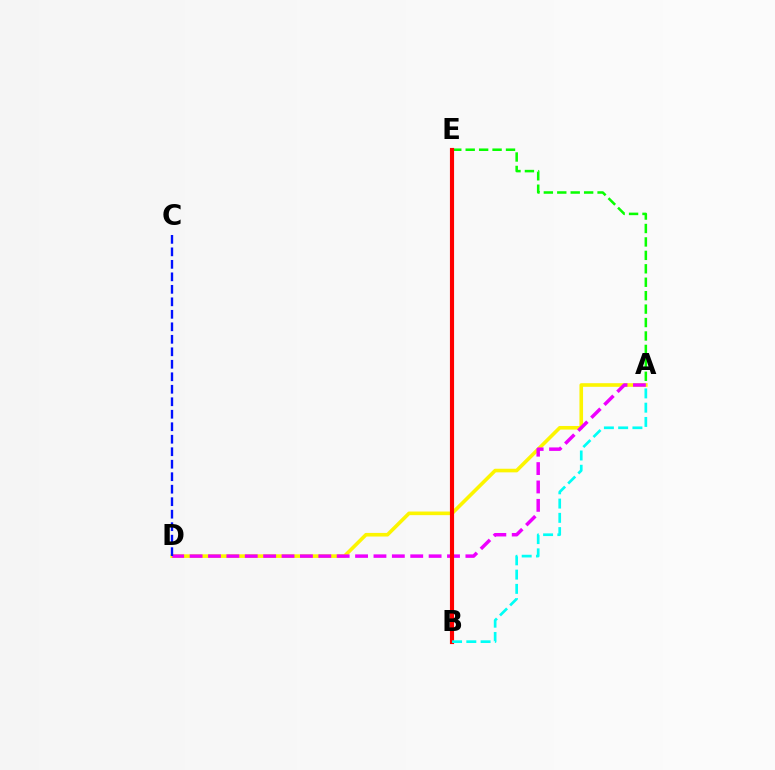{('A', 'D'): [{'color': '#fcf500', 'line_style': 'solid', 'thickness': 2.6}, {'color': '#ee00ff', 'line_style': 'dashed', 'thickness': 2.5}], ('A', 'E'): [{'color': '#08ff00', 'line_style': 'dashed', 'thickness': 1.83}], ('B', 'E'): [{'color': '#ff0000', 'line_style': 'solid', 'thickness': 2.97}], ('C', 'D'): [{'color': '#0010ff', 'line_style': 'dashed', 'thickness': 1.7}], ('A', 'B'): [{'color': '#00fff6', 'line_style': 'dashed', 'thickness': 1.94}]}